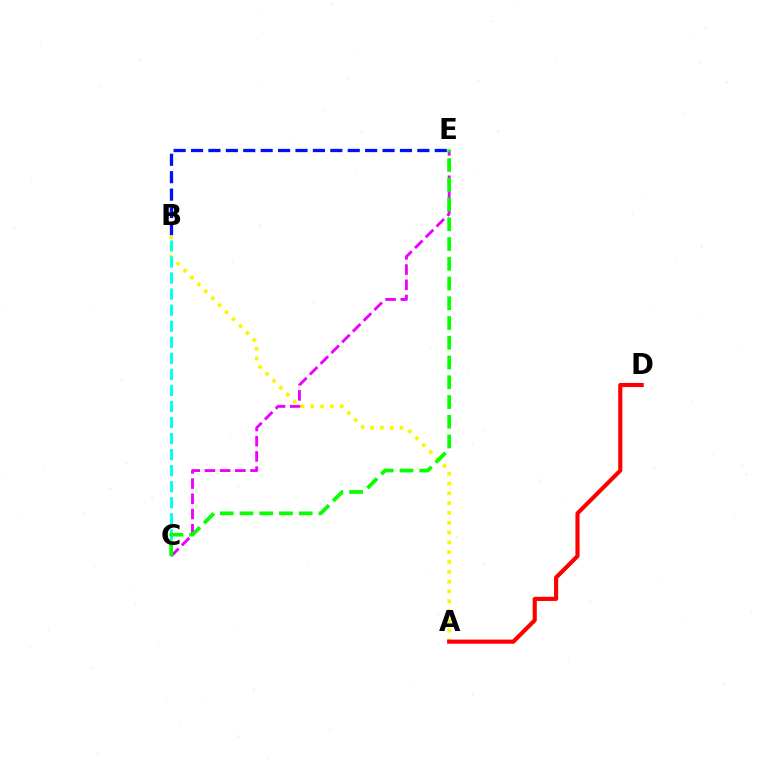{('B', 'E'): [{'color': '#0010ff', 'line_style': 'dashed', 'thickness': 2.37}], ('C', 'E'): [{'color': '#ee00ff', 'line_style': 'dashed', 'thickness': 2.07}, {'color': '#08ff00', 'line_style': 'dashed', 'thickness': 2.68}], ('A', 'B'): [{'color': '#fcf500', 'line_style': 'dotted', 'thickness': 2.66}], ('B', 'C'): [{'color': '#00fff6', 'line_style': 'dashed', 'thickness': 2.18}], ('A', 'D'): [{'color': '#ff0000', 'line_style': 'solid', 'thickness': 2.98}]}